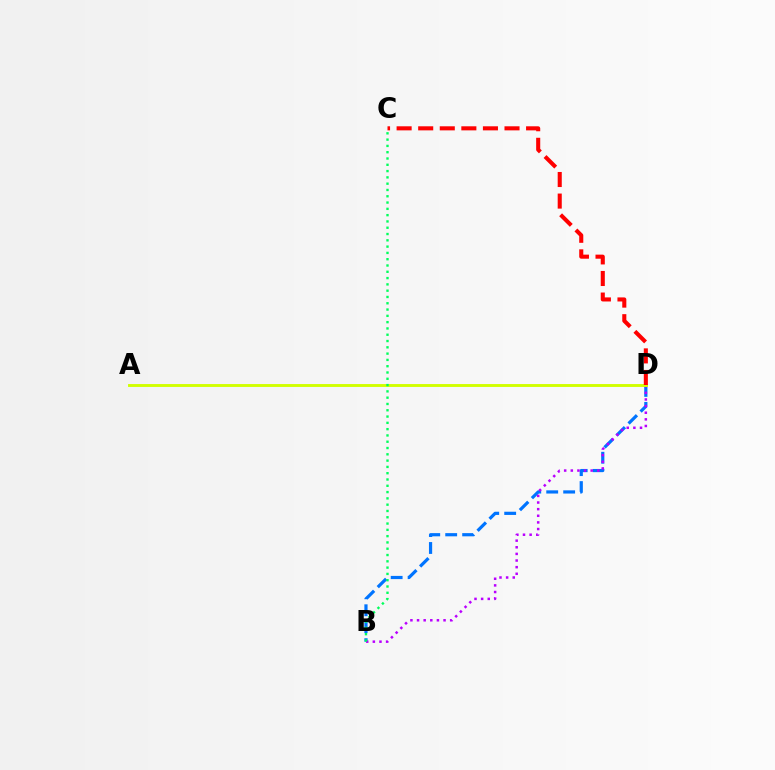{('B', 'D'): [{'color': '#0074ff', 'line_style': 'dashed', 'thickness': 2.3}, {'color': '#b900ff', 'line_style': 'dotted', 'thickness': 1.8}], ('A', 'D'): [{'color': '#d1ff00', 'line_style': 'solid', 'thickness': 2.08}], ('B', 'C'): [{'color': '#00ff5c', 'line_style': 'dotted', 'thickness': 1.71}], ('C', 'D'): [{'color': '#ff0000', 'line_style': 'dashed', 'thickness': 2.93}]}